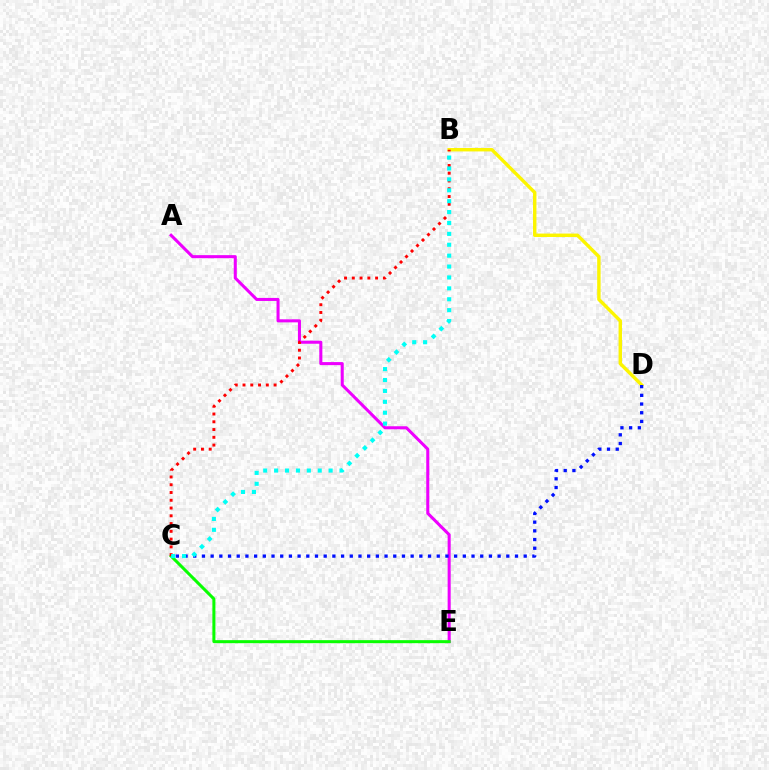{('A', 'E'): [{'color': '#ee00ff', 'line_style': 'solid', 'thickness': 2.2}], ('B', 'D'): [{'color': '#fcf500', 'line_style': 'solid', 'thickness': 2.46}], ('C', 'E'): [{'color': '#08ff00', 'line_style': 'solid', 'thickness': 2.17}], ('B', 'C'): [{'color': '#ff0000', 'line_style': 'dotted', 'thickness': 2.11}, {'color': '#00fff6', 'line_style': 'dotted', 'thickness': 2.96}], ('C', 'D'): [{'color': '#0010ff', 'line_style': 'dotted', 'thickness': 2.36}]}